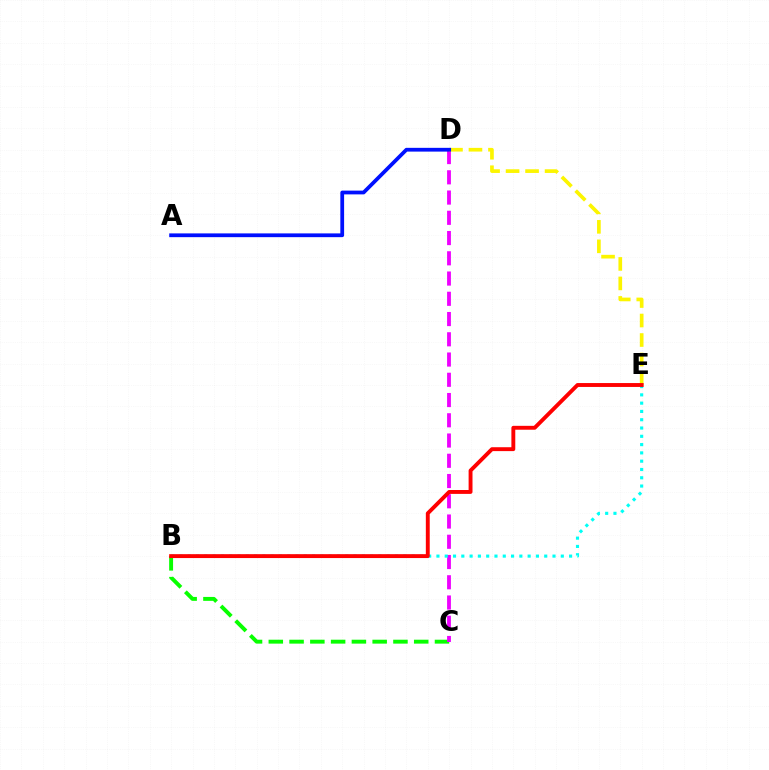{('B', 'C'): [{'color': '#08ff00', 'line_style': 'dashed', 'thickness': 2.82}], ('C', 'D'): [{'color': '#ee00ff', 'line_style': 'dashed', 'thickness': 2.75}], ('D', 'E'): [{'color': '#fcf500', 'line_style': 'dashed', 'thickness': 2.65}], ('B', 'E'): [{'color': '#00fff6', 'line_style': 'dotted', 'thickness': 2.25}, {'color': '#ff0000', 'line_style': 'solid', 'thickness': 2.8}], ('A', 'D'): [{'color': '#0010ff', 'line_style': 'solid', 'thickness': 2.71}]}